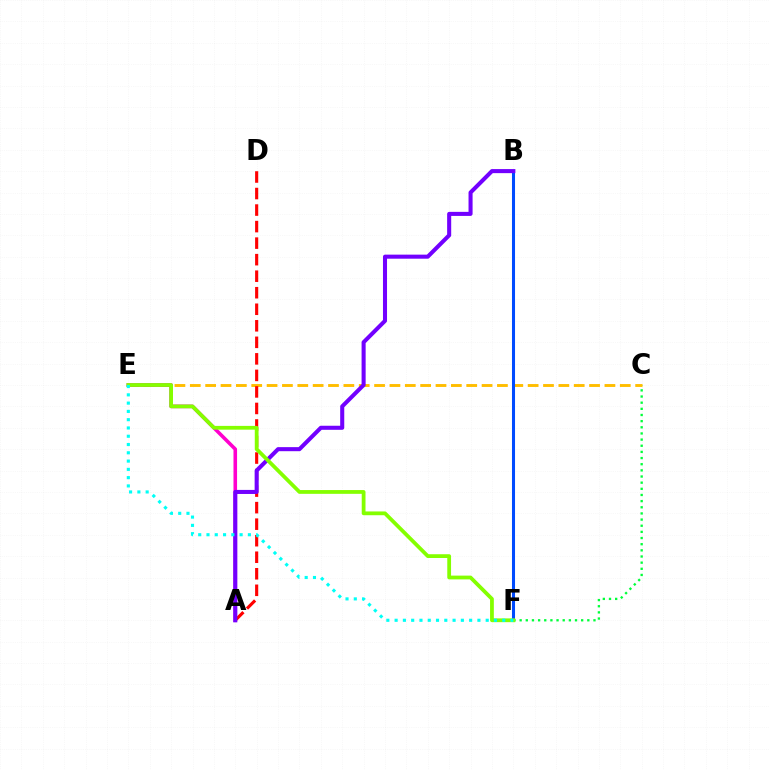{('C', 'F'): [{'color': '#00ff39', 'line_style': 'dotted', 'thickness': 1.67}], ('C', 'E'): [{'color': '#ffbd00', 'line_style': 'dashed', 'thickness': 2.09}], ('A', 'E'): [{'color': '#ff00cf', 'line_style': 'solid', 'thickness': 2.58}], ('A', 'D'): [{'color': '#ff0000', 'line_style': 'dashed', 'thickness': 2.25}], ('B', 'F'): [{'color': '#004bff', 'line_style': 'solid', 'thickness': 2.2}], ('A', 'B'): [{'color': '#7200ff', 'line_style': 'solid', 'thickness': 2.92}], ('E', 'F'): [{'color': '#84ff00', 'line_style': 'solid', 'thickness': 2.72}, {'color': '#00fff6', 'line_style': 'dotted', 'thickness': 2.25}]}